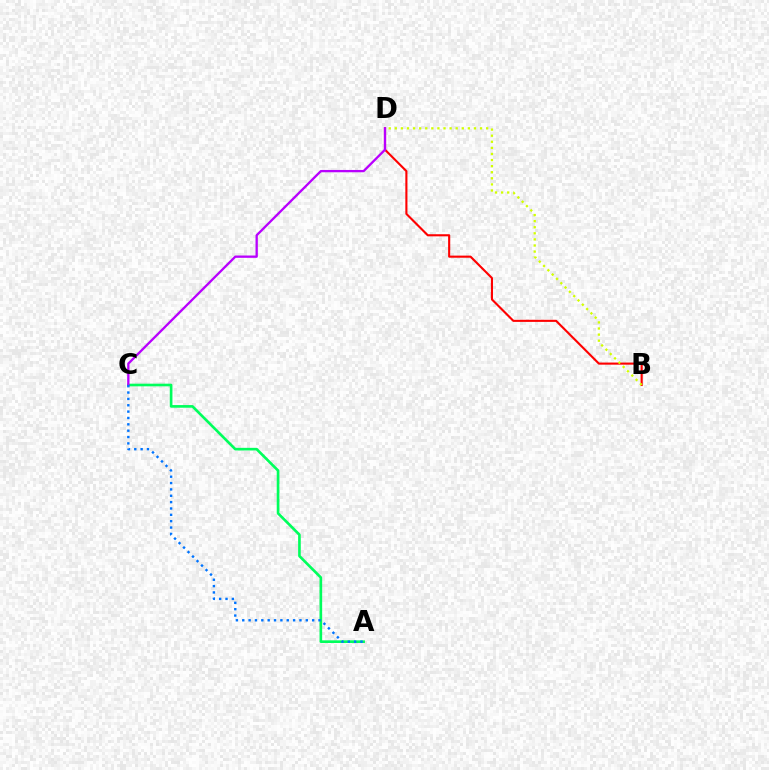{('A', 'C'): [{'color': '#00ff5c', 'line_style': 'solid', 'thickness': 1.91}, {'color': '#0074ff', 'line_style': 'dotted', 'thickness': 1.73}], ('B', 'D'): [{'color': '#ff0000', 'line_style': 'solid', 'thickness': 1.52}, {'color': '#d1ff00', 'line_style': 'dotted', 'thickness': 1.65}], ('C', 'D'): [{'color': '#b900ff', 'line_style': 'solid', 'thickness': 1.66}]}